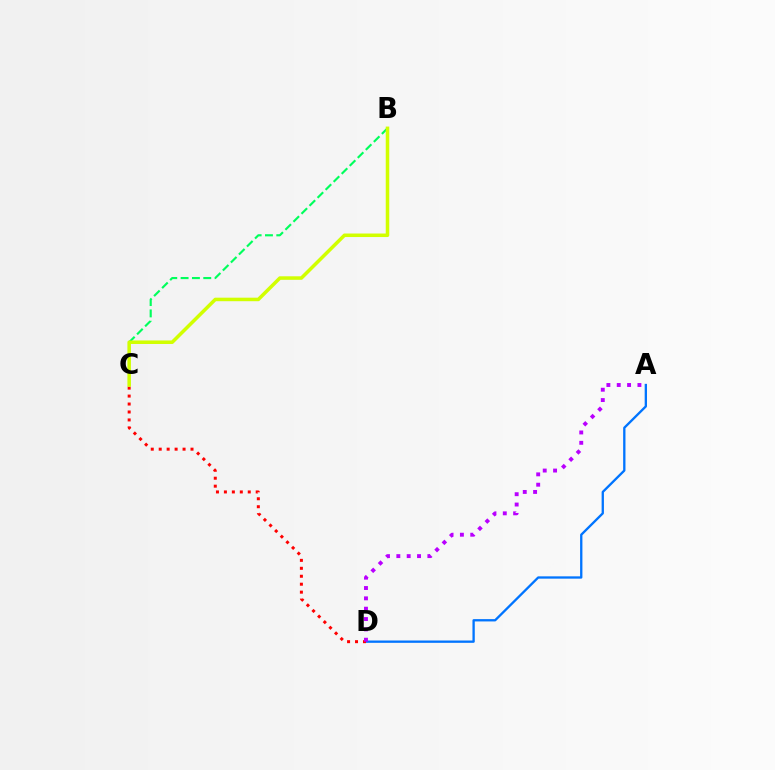{('B', 'C'): [{'color': '#00ff5c', 'line_style': 'dashed', 'thickness': 1.54}, {'color': '#d1ff00', 'line_style': 'solid', 'thickness': 2.54}], ('A', 'D'): [{'color': '#0074ff', 'line_style': 'solid', 'thickness': 1.67}, {'color': '#b900ff', 'line_style': 'dotted', 'thickness': 2.81}], ('C', 'D'): [{'color': '#ff0000', 'line_style': 'dotted', 'thickness': 2.16}]}